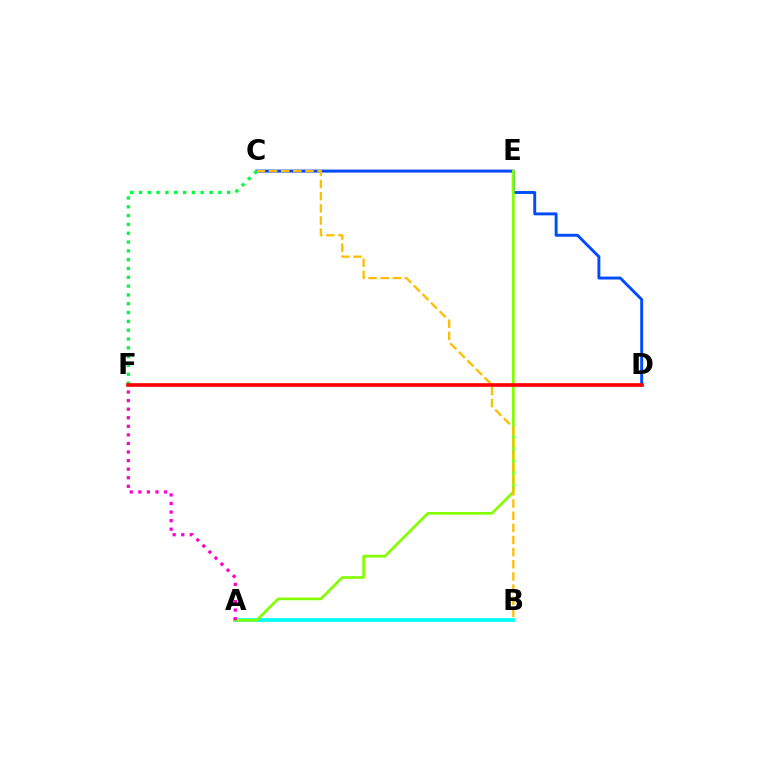{('C', 'E'): [{'color': '#7200ff', 'line_style': 'solid', 'thickness': 1.58}], ('C', 'D'): [{'color': '#004bff', 'line_style': 'solid', 'thickness': 2.09}], ('A', 'B'): [{'color': '#00fff6', 'line_style': 'solid', 'thickness': 2.69}], ('A', 'E'): [{'color': '#84ff00', 'line_style': 'solid', 'thickness': 1.95}], ('B', 'C'): [{'color': '#ffbd00', 'line_style': 'dashed', 'thickness': 1.65}], ('C', 'F'): [{'color': '#00ff39', 'line_style': 'dotted', 'thickness': 2.39}], ('A', 'F'): [{'color': '#ff00cf', 'line_style': 'dotted', 'thickness': 2.33}], ('D', 'F'): [{'color': '#ff0000', 'line_style': 'solid', 'thickness': 2.61}]}